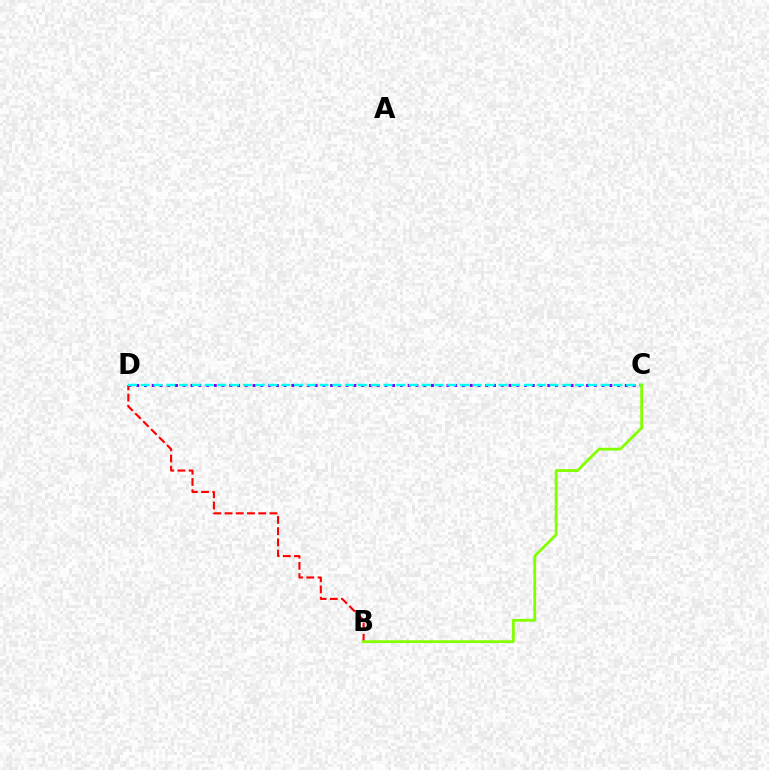{('C', 'D'): [{'color': '#7200ff', 'line_style': 'dotted', 'thickness': 2.11}, {'color': '#00fff6', 'line_style': 'dashed', 'thickness': 1.74}], ('B', 'D'): [{'color': '#ff0000', 'line_style': 'dashed', 'thickness': 1.53}], ('B', 'C'): [{'color': '#84ff00', 'line_style': 'solid', 'thickness': 2.03}]}